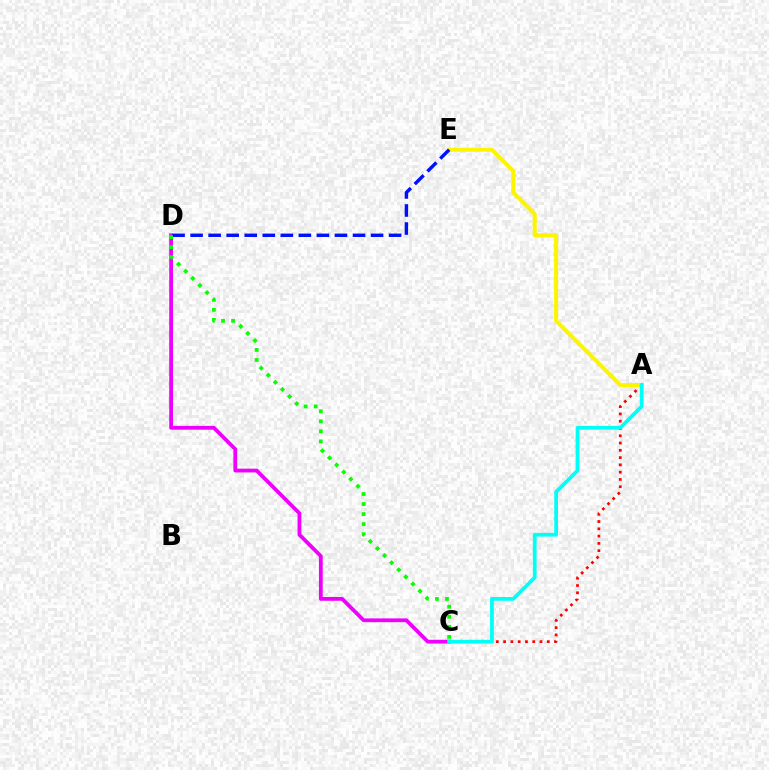{('A', 'C'): [{'color': '#ff0000', 'line_style': 'dotted', 'thickness': 1.98}, {'color': '#00fff6', 'line_style': 'solid', 'thickness': 2.71}], ('A', 'E'): [{'color': '#fcf500', 'line_style': 'solid', 'thickness': 2.9}], ('C', 'D'): [{'color': '#ee00ff', 'line_style': 'solid', 'thickness': 2.73}, {'color': '#08ff00', 'line_style': 'dotted', 'thickness': 2.73}], ('D', 'E'): [{'color': '#0010ff', 'line_style': 'dashed', 'thickness': 2.45}]}